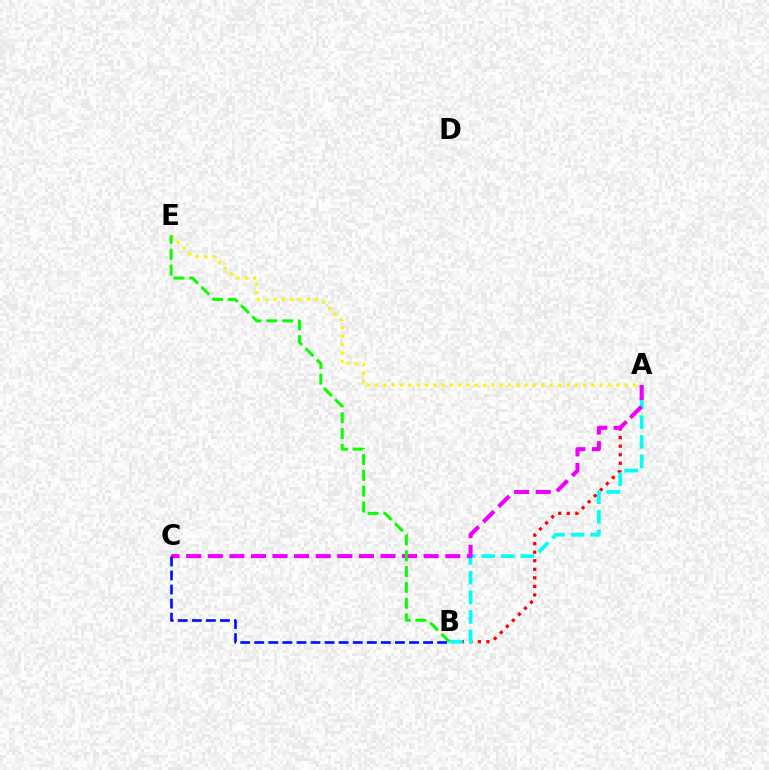{('A', 'B'): [{'color': '#ff0000', 'line_style': 'dotted', 'thickness': 2.32}, {'color': '#00fff6', 'line_style': 'dashed', 'thickness': 2.67}], ('A', 'E'): [{'color': '#fcf500', 'line_style': 'dotted', 'thickness': 2.26}], ('A', 'C'): [{'color': '#ee00ff', 'line_style': 'dashed', 'thickness': 2.93}], ('B', 'C'): [{'color': '#0010ff', 'line_style': 'dashed', 'thickness': 1.91}], ('B', 'E'): [{'color': '#08ff00', 'line_style': 'dashed', 'thickness': 2.15}]}